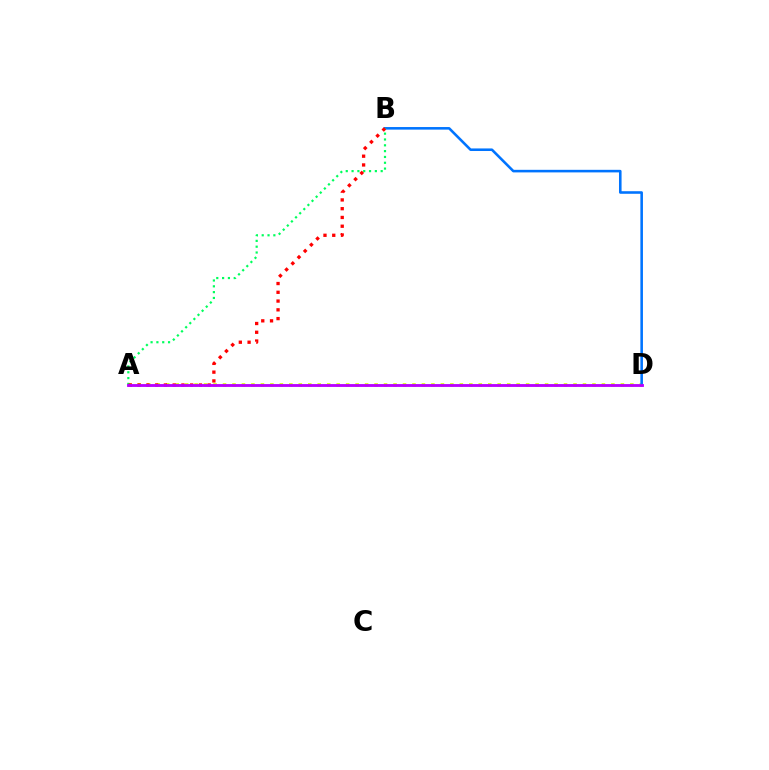{('A', 'D'): [{'color': '#d1ff00', 'line_style': 'dotted', 'thickness': 2.57}, {'color': '#b900ff', 'line_style': 'solid', 'thickness': 2.04}], ('B', 'D'): [{'color': '#0074ff', 'line_style': 'solid', 'thickness': 1.85}], ('A', 'B'): [{'color': '#00ff5c', 'line_style': 'dotted', 'thickness': 1.58}, {'color': '#ff0000', 'line_style': 'dotted', 'thickness': 2.38}]}